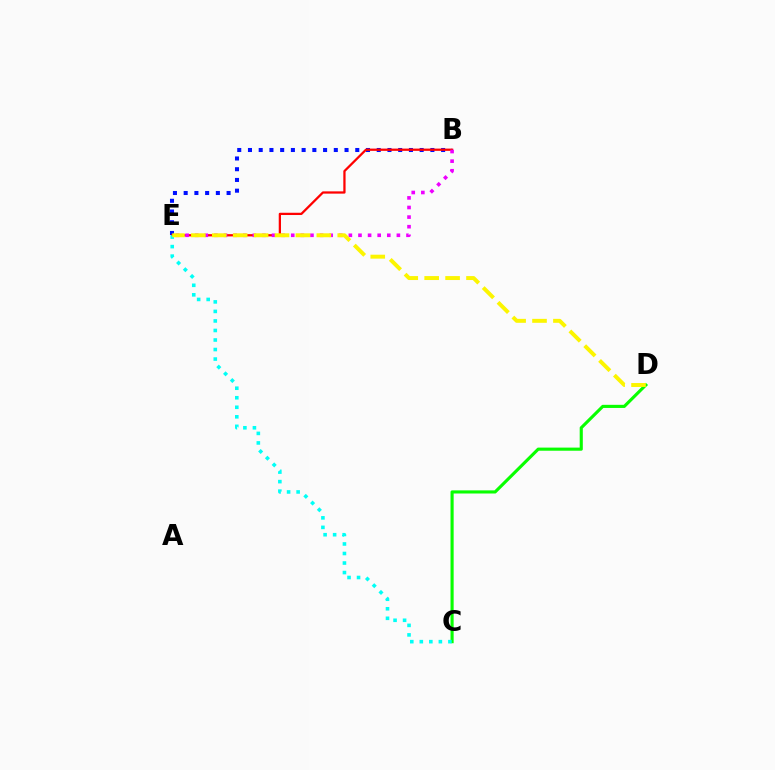{('C', 'D'): [{'color': '#08ff00', 'line_style': 'solid', 'thickness': 2.25}], ('B', 'E'): [{'color': '#0010ff', 'line_style': 'dotted', 'thickness': 2.92}, {'color': '#ff0000', 'line_style': 'solid', 'thickness': 1.63}, {'color': '#ee00ff', 'line_style': 'dotted', 'thickness': 2.61}], ('C', 'E'): [{'color': '#00fff6', 'line_style': 'dotted', 'thickness': 2.59}], ('D', 'E'): [{'color': '#fcf500', 'line_style': 'dashed', 'thickness': 2.84}]}